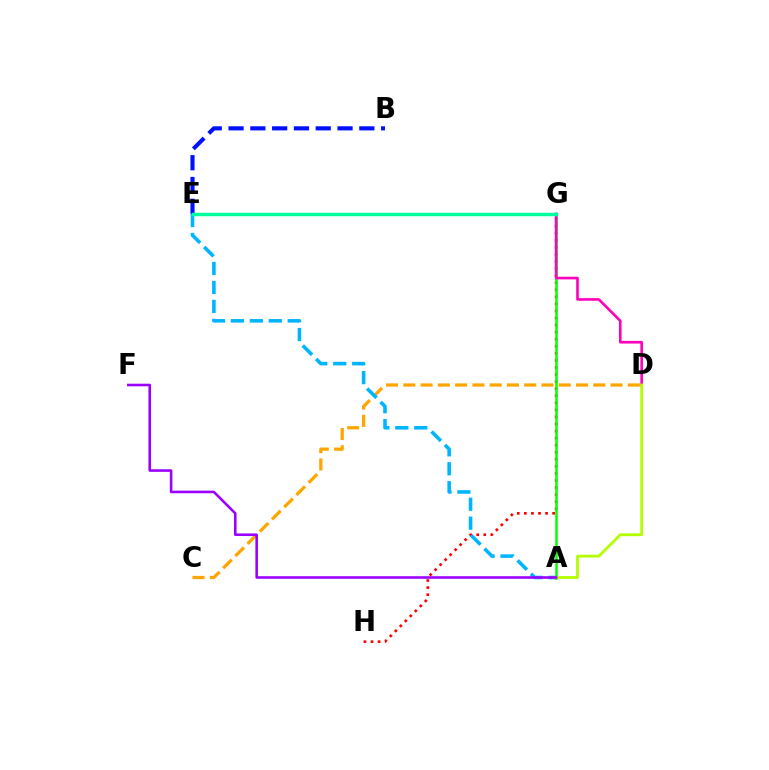{('C', 'D'): [{'color': '#ffa500', 'line_style': 'dashed', 'thickness': 2.35}], ('G', 'H'): [{'color': '#ff0000', 'line_style': 'dotted', 'thickness': 1.92}], ('B', 'E'): [{'color': '#0010ff', 'line_style': 'dashed', 'thickness': 2.96}], ('A', 'E'): [{'color': '#00b5ff', 'line_style': 'dashed', 'thickness': 2.57}], ('A', 'G'): [{'color': '#08ff00', 'line_style': 'solid', 'thickness': 1.83}], ('D', 'G'): [{'color': '#ff00bd', 'line_style': 'solid', 'thickness': 1.89}], ('E', 'G'): [{'color': '#00ff9d', 'line_style': 'solid', 'thickness': 2.48}], ('A', 'D'): [{'color': '#b3ff00', 'line_style': 'solid', 'thickness': 2.03}], ('A', 'F'): [{'color': '#9b00ff', 'line_style': 'solid', 'thickness': 1.86}]}